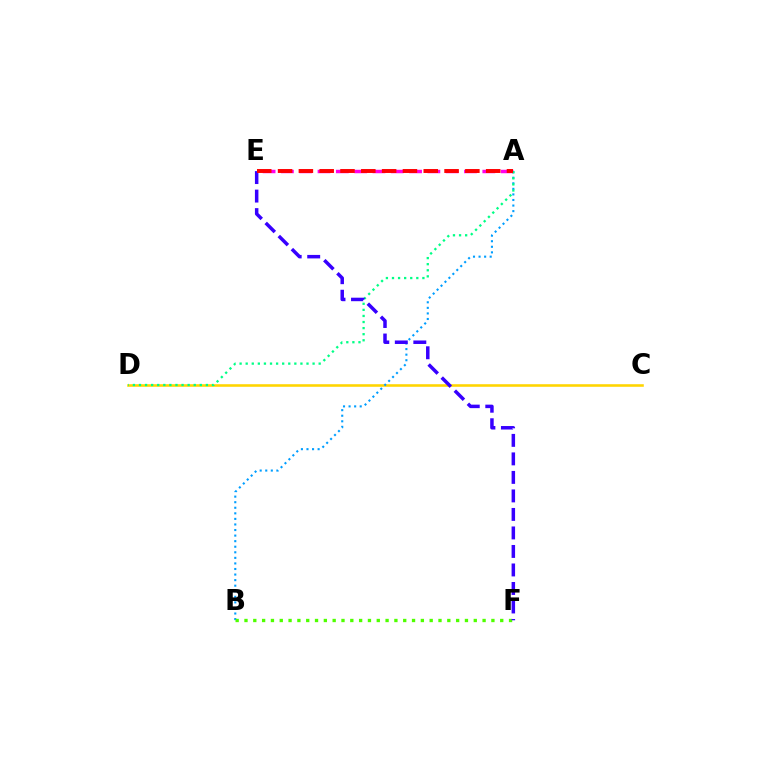{('A', 'E'): [{'color': '#ff00ed', 'line_style': 'dashed', 'thickness': 2.49}, {'color': '#ff0000', 'line_style': 'dashed', 'thickness': 2.83}], ('C', 'D'): [{'color': '#ffd500', 'line_style': 'solid', 'thickness': 1.85}], ('A', 'B'): [{'color': '#009eff', 'line_style': 'dotted', 'thickness': 1.51}], ('A', 'D'): [{'color': '#00ff86', 'line_style': 'dotted', 'thickness': 1.65}], ('B', 'F'): [{'color': '#4fff00', 'line_style': 'dotted', 'thickness': 2.4}], ('E', 'F'): [{'color': '#3700ff', 'line_style': 'dashed', 'thickness': 2.51}]}